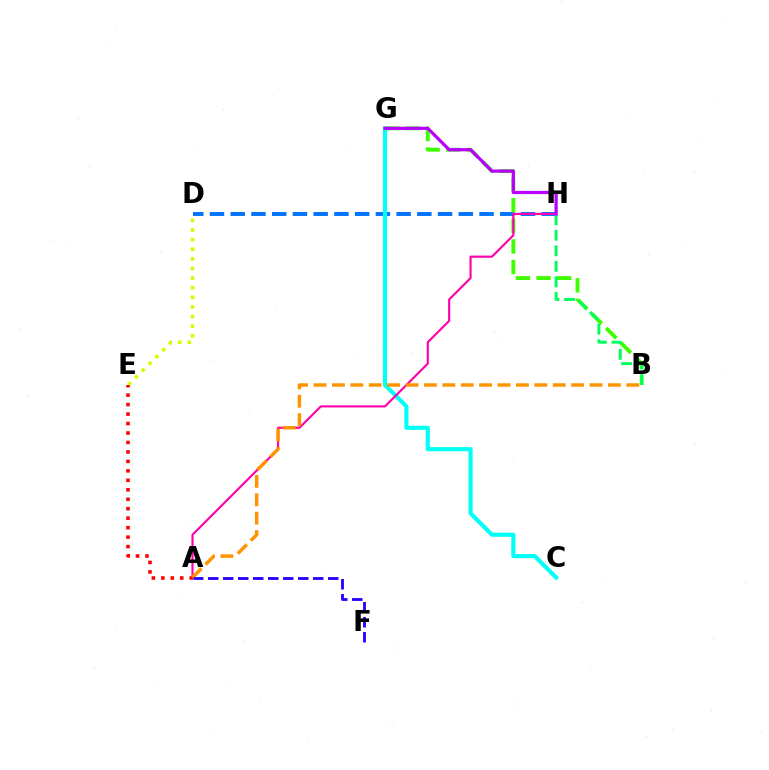{('D', 'H'): [{'color': '#0074ff', 'line_style': 'dashed', 'thickness': 2.82}], ('B', 'G'): [{'color': '#3dff00', 'line_style': 'dashed', 'thickness': 2.8}], ('C', 'G'): [{'color': '#00fff6', 'line_style': 'solid', 'thickness': 2.97}], ('D', 'E'): [{'color': '#d1ff00', 'line_style': 'dotted', 'thickness': 2.61}], ('B', 'H'): [{'color': '#00ff5c', 'line_style': 'dashed', 'thickness': 2.11}], ('A', 'H'): [{'color': '#ff00ac', 'line_style': 'solid', 'thickness': 1.54}], ('A', 'E'): [{'color': '#ff0000', 'line_style': 'dotted', 'thickness': 2.57}], ('A', 'B'): [{'color': '#ff9400', 'line_style': 'dashed', 'thickness': 2.5}], ('A', 'F'): [{'color': '#2500ff', 'line_style': 'dashed', 'thickness': 2.04}], ('G', 'H'): [{'color': '#b900ff', 'line_style': 'solid', 'thickness': 2.33}]}